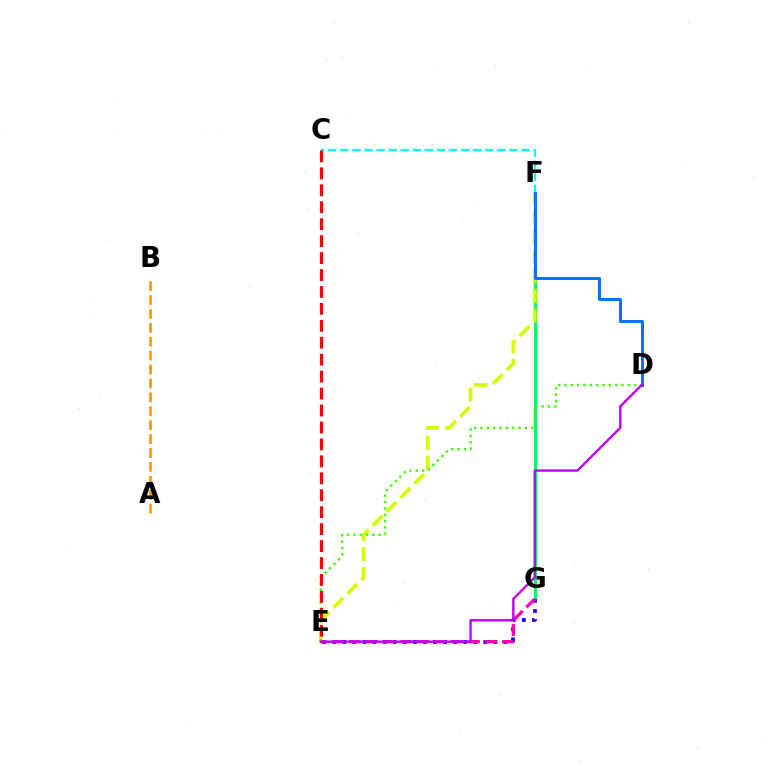{('F', 'G'): [{'color': '#00ff5c', 'line_style': 'solid', 'thickness': 2.25}], ('E', 'F'): [{'color': '#d1ff00', 'line_style': 'dashed', 'thickness': 2.67}], ('C', 'F'): [{'color': '#00fff6', 'line_style': 'dashed', 'thickness': 1.64}], ('E', 'G'): [{'color': '#2500ff', 'line_style': 'dotted', 'thickness': 2.74}, {'color': '#ff00ac', 'line_style': 'dashed', 'thickness': 2.31}], ('D', 'F'): [{'color': '#0074ff', 'line_style': 'solid', 'thickness': 2.15}], ('D', 'E'): [{'color': '#3dff00', 'line_style': 'dotted', 'thickness': 1.72}, {'color': '#b900ff', 'line_style': 'solid', 'thickness': 1.7}], ('A', 'B'): [{'color': '#ff9400', 'line_style': 'dashed', 'thickness': 1.89}], ('C', 'E'): [{'color': '#ff0000', 'line_style': 'dashed', 'thickness': 2.3}]}